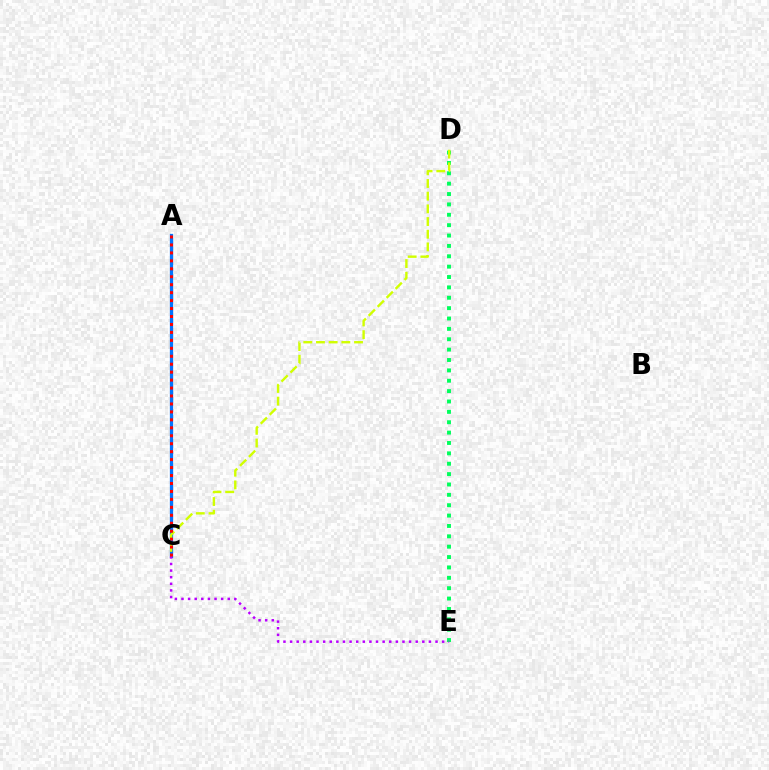{('D', 'E'): [{'color': '#00ff5c', 'line_style': 'dotted', 'thickness': 2.82}], ('A', 'C'): [{'color': '#0074ff', 'line_style': 'solid', 'thickness': 2.36}, {'color': '#ff0000', 'line_style': 'dotted', 'thickness': 2.16}], ('C', 'E'): [{'color': '#b900ff', 'line_style': 'dotted', 'thickness': 1.8}], ('C', 'D'): [{'color': '#d1ff00', 'line_style': 'dashed', 'thickness': 1.72}]}